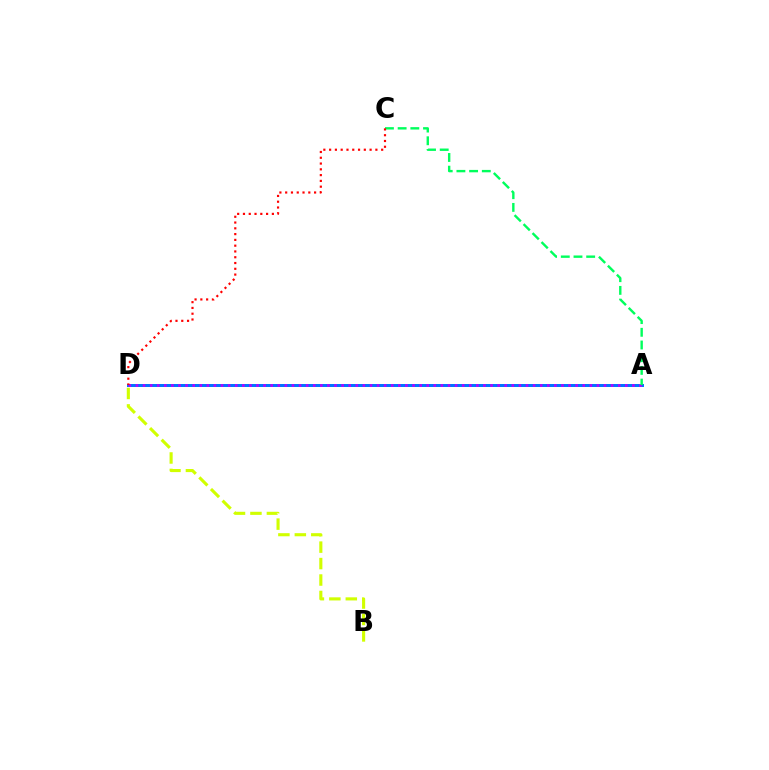{('A', 'D'): [{'color': '#0074ff', 'line_style': 'solid', 'thickness': 2.15}, {'color': '#b900ff', 'line_style': 'dotted', 'thickness': 1.93}], ('A', 'C'): [{'color': '#00ff5c', 'line_style': 'dashed', 'thickness': 1.72}], ('C', 'D'): [{'color': '#ff0000', 'line_style': 'dotted', 'thickness': 1.57}], ('B', 'D'): [{'color': '#d1ff00', 'line_style': 'dashed', 'thickness': 2.23}]}